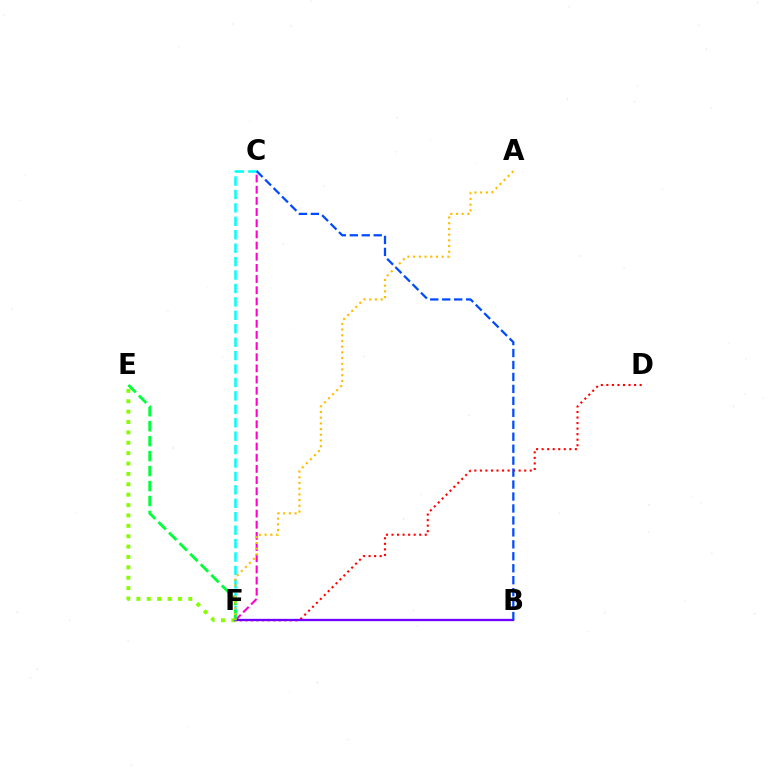{('C', 'F'): [{'color': '#ff00cf', 'line_style': 'dashed', 'thickness': 1.52}, {'color': '#00fff6', 'line_style': 'dashed', 'thickness': 1.82}], ('E', 'F'): [{'color': '#84ff00', 'line_style': 'dotted', 'thickness': 2.82}, {'color': '#00ff39', 'line_style': 'dashed', 'thickness': 2.03}], ('D', 'F'): [{'color': '#ff0000', 'line_style': 'dotted', 'thickness': 1.51}], ('B', 'F'): [{'color': '#7200ff', 'line_style': 'solid', 'thickness': 1.66}], ('A', 'F'): [{'color': '#ffbd00', 'line_style': 'dotted', 'thickness': 1.55}], ('B', 'C'): [{'color': '#004bff', 'line_style': 'dashed', 'thickness': 1.62}]}